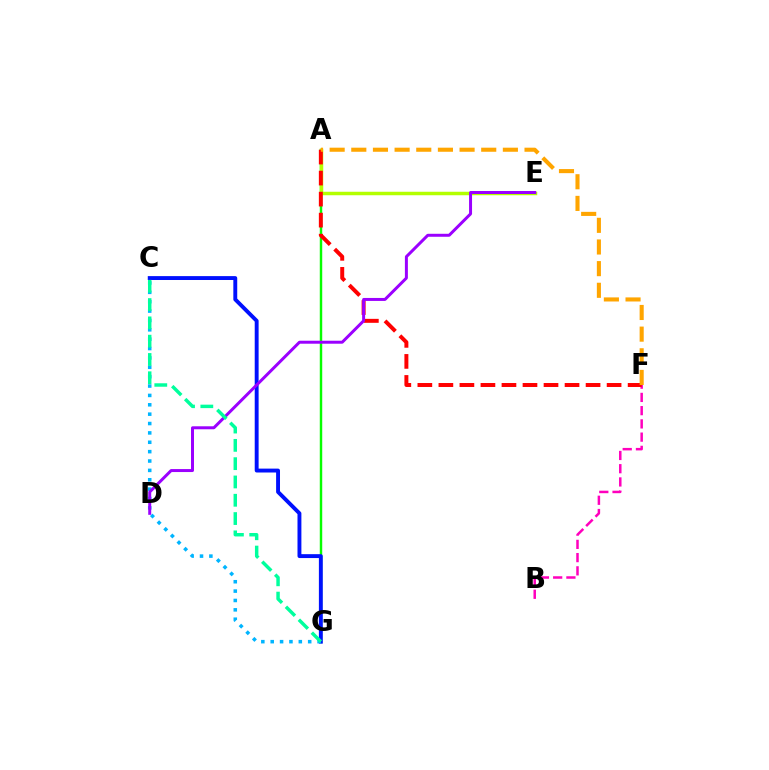{('A', 'G'): [{'color': '#08ff00', 'line_style': 'solid', 'thickness': 1.76}], ('C', 'G'): [{'color': '#0010ff', 'line_style': 'solid', 'thickness': 2.8}, {'color': '#00b5ff', 'line_style': 'dotted', 'thickness': 2.55}, {'color': '#00ff9d', 'line_style': 'dashed', 'thickness': 2.49}], ('B', 'F'): [{'color': '#ff00bd', 'line_style': 'dashed', 'thickness': 1.8}], ('A', 'E'): [{'color': '#b3ff00', 'line_style': 'solid', 'thickness': 2.51}], ('A', 'F'): [{'color': '#ff0000', 'line_style': 'dashed', 'thickness': 2.86}, {'color': '#ffa500', 'line_style': 'dashed', 'thickness': 2.94}], ('D', 'E'): [{'color': '#9b00ff', 'line_style': 'solid', 'thickness': 2.15}]}